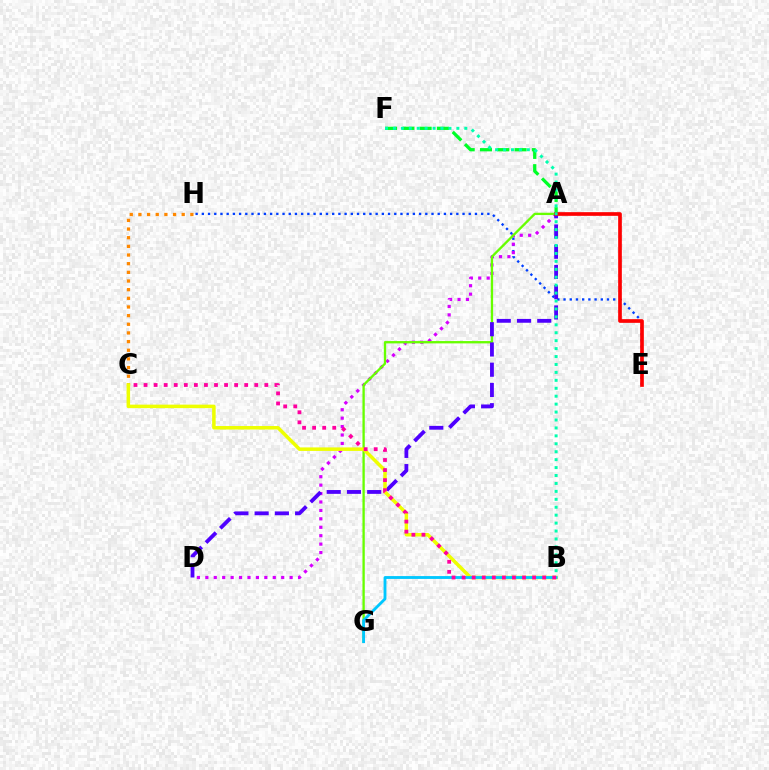{('C', 'H'): [{'color': '#ff8800', 'line_style': 'dotted', 'thickness': 2.35}], ('A', 'F'): [{'color': '#00ff27', 'line_style': 'dashed', 'thickness': 2.35}], ('E', 'H'): [{'color': '#003fff', 'line_style': 'dotted', 'thickness': 1.69}], ('A', 'D'): [{'color': '#d600ff', 'line_style': 'dotted', 'thickness': 2.29}, {'color': '#4f00ff', 'line_style': 'dashed', 'thickness': 2.75}], ('A', 'G'): [{'color': '#66ff00', 'line_style': 'solid', 'thickness': 1.68}], ('B', 'C'): [{'color': '#eeff00', 'line_style': 'solid', 'thickness': 2.53}, {'color': '#ff00a0', 'line_style': 'dotted', 'thickness': 2.73}], ('A', 'E'): [{'color': '#ff0000', 'line_style': 'solid', 'thickness': 2.65}], ('B', 'F'): [{'color': '#00ffaf', 'line_style': 'dotted', 'thickness': 2.15}], ('B', 'G'): [{'color': '#00c7ff', 'line_style': 'solid', 'thickness': 2.05}]}